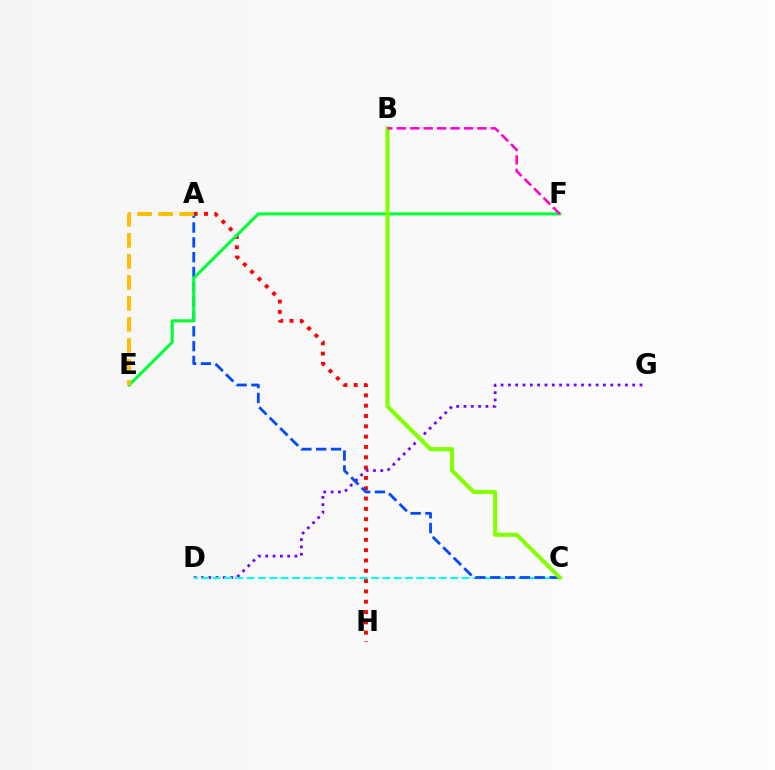{('A', 'H'): [{'color': '#ff0000', 'line_style': 'dotted', 'thickness': 2.8}], ('D', 'G'): [{'color': '#7200ff', 'line_style': 'dotted', 'thickness': 1.99}], ('C', 'D'): [{'color': '#00fff6', 'line_style': 'dashed', 'thickness': 1.54}], ('A', 'C'): [{'color': '#004bff', 'line_style': 'dashed', 'thickness': 2.01}], ('E', 'F'): [{'color': '#00ff39', 'line_style': 'solid', 'thickness': 2.21}], ('B', 'C'): [{'color': '#84ff00', 'line_style': 'solid', 'thickness': 2.97}], ('A', 'E'): [{'color': '#ffbd00', 'line_style': 'dashed', 'thickness': 2.85}], ('B', 'F'): [{'color': '#ff00cf', 'line_style': 'dashed', 'thickness': 1.83}]}